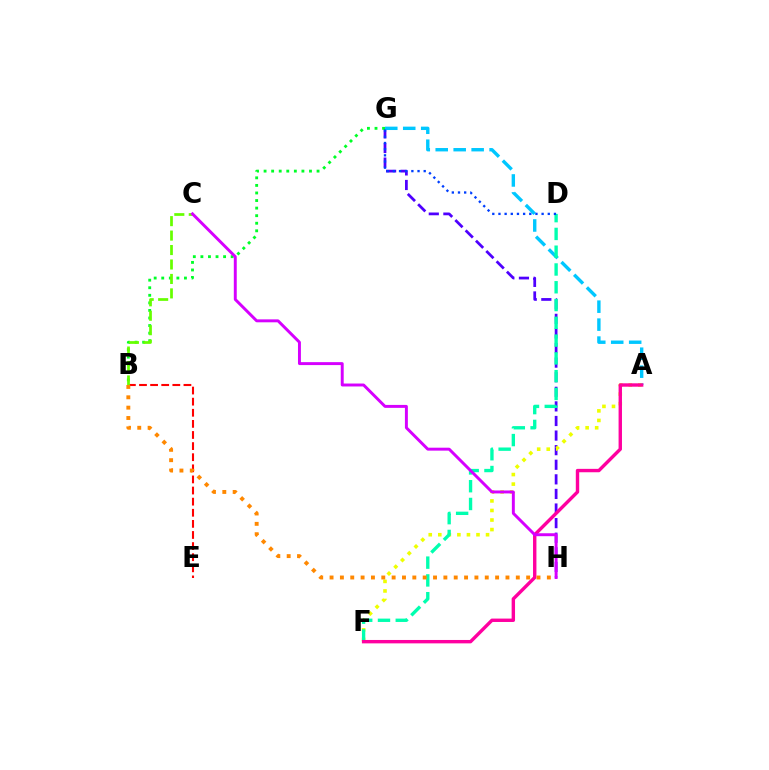{('G', 'H'): [{'color': '#4f00ff', 'line_style': 'dashed', 'thickness': 1.98}], ('B', 'G'): [{'color': '#00ff27', 'line_style': 'dotted', 'thickness': 2.06}], ('A', 'G'): [{'color': '#00c7ff', 'line_style': 'dashed', 'thickness': 2.44}], ('B', 'E'): [{'color': '#ff0000', 'line_style': 'dashed', 'thickness': 1.51}], ('A', 'F'): [{'color': '#eeff00', 'line_style': 'dotted', 'thickness': 2.6}, {'color': '#ff00a0', 'line_style': 'solid', 'thickness': 2.45}], ('D', 'F'): [{'color': '#00ffaf', 'line_style': 'dashed', 'thickness': 2.42}], ('B', 'C'): [{'color': '#66ff00', 'line_style': 'dashed', 'thickness': 1.96}], ('C', 'H'): [{'color': '#d600ff', 'line_style': 'solid', 'thickness': 2.12}], ('D', 'G'): [{'color': '#003fff', 'line_style': 'dotted', 'thickness': 1.68}], ('B', 'H'): [{'color': '#ff8800', 'line_style': 'dotted', 'thickness': 2.81}]}